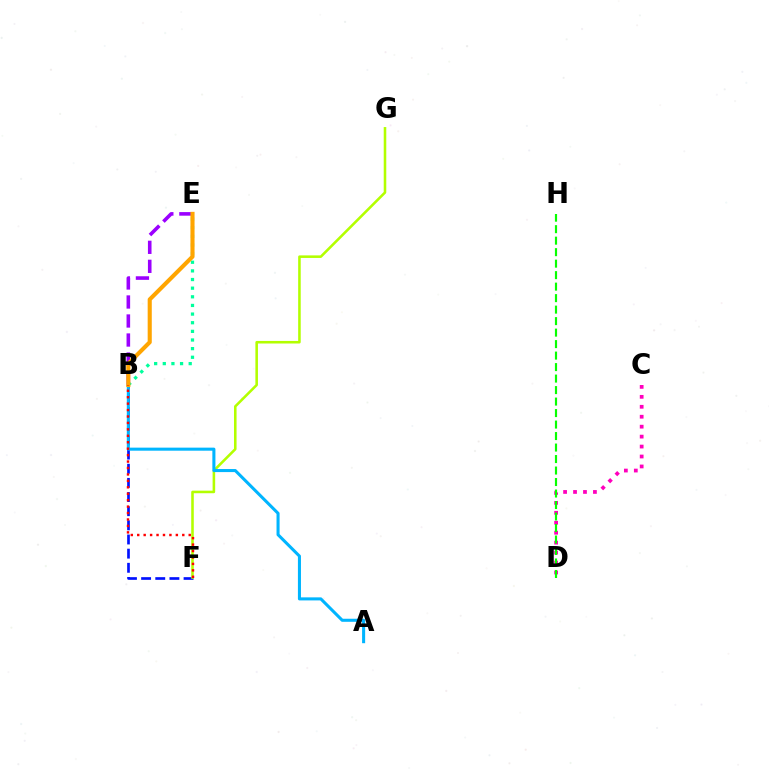{('C', 'D'): [{'color': '#ff00bd', 'line_style': 'dotted', 'thickness': 2.7}], ('B', 'E'): [{'color': '#9b00ff', 'line_style': 'dashed', 'thickness': 2.58}, {'color': '#00ff9d', 'line_style': 'dotted', 'thickness': 2.35}, {'color': '#ffa500', 'line_style': 'solid', 'thickness': 2.96}], ('B', 'F'): [{'color': '#0010ff', 'line_style': 'dashed', 'thickness': 1.92}, {'color': '#ff0000', 'line_style': 'dotted', 'thickness': 1.75}], ('F', 'G'): [{'color': '#b3ff00', 'line_style': 'solid', 'thickness': 1.85}], ('A', 'B'): [{'color': '#00b5ff', 'line_style': 'solid', 'thickness': 2.2}], ('D', 'H'): [{'color': '#08ff00', 'line_style': 'dashed', 'thickness': 1.56}]}